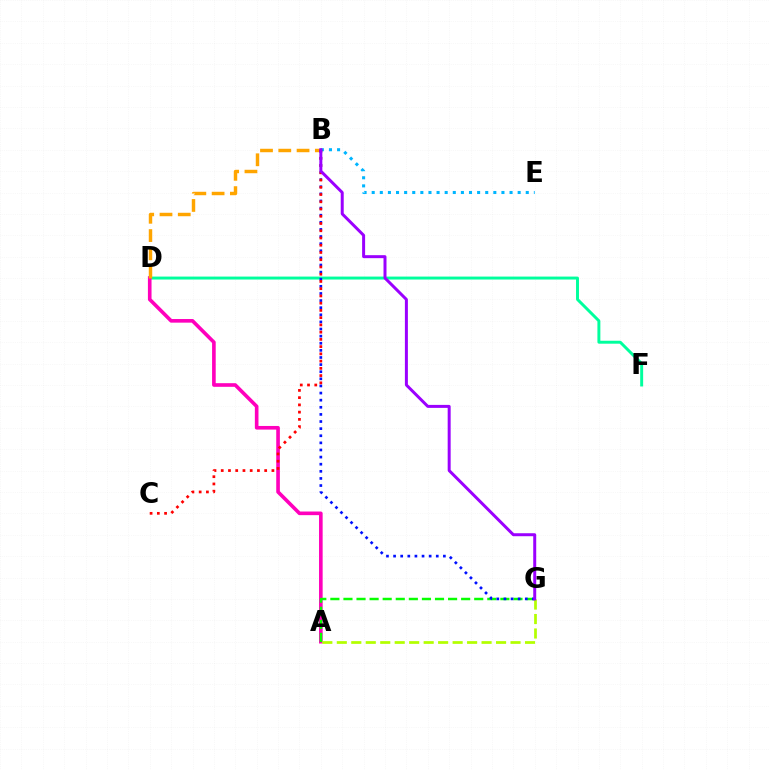{('B', 'E'): [{'color': '#00b5ff', 'line_style': 'dotted', 'thickness': 2.2}], ('D', 'F'): [{'color': '#00ff9d', 'line_style': 'solid', 'thickness': 2.12}], ('A', 'D'): [{'color': '#ff00bd', 'line_style': 'solid', 'thickness': 2.61}], ('B', 'D'): [{'color': '#ffa500', 'line_style': 'dashed', 'thickness': 2.48}], ('A', 'G'): [{'color': '#08ff00', 'line_style': 'dashed', 'thickness': 1.78}, {'color': '#b3ff00', 'line_style': 'dashed', 'thickness': 1.97}], ('B', 'G'): [{'color': '#0010ff', 'line_style': 'dotted', 'thickness': 1.93}, {'color': '#9b00ff', 'line_style': 'solid', 'thickness': 2.15}], ('B', 'C'): [{'color': '#ff0000', 'line_style': 'dotted', 'thickness': 1.97}]}